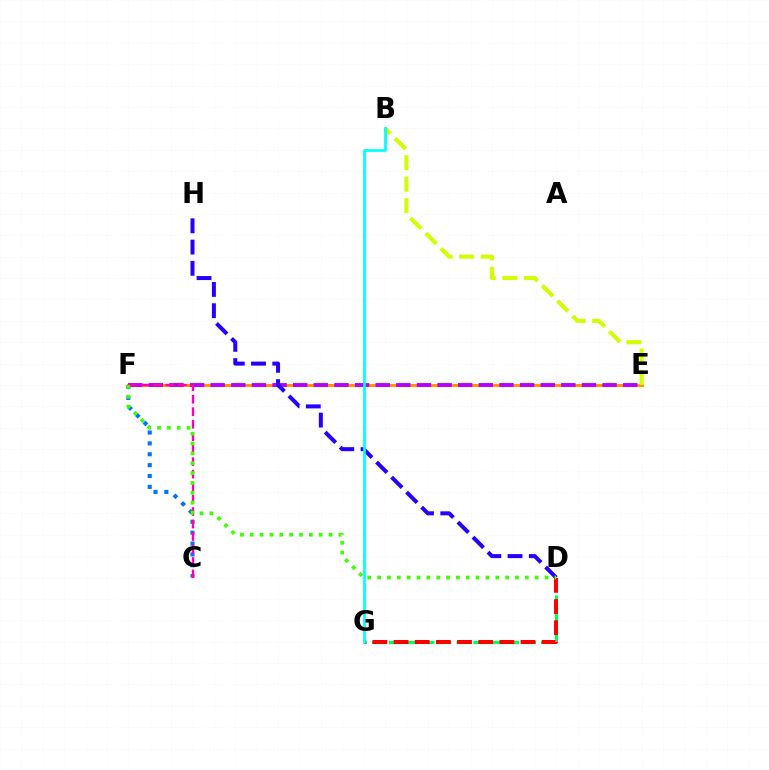{('D', 'G'): [{'color': '#00ff5c', 'line_style': 'dashed', 'thickness': 2.3}, {'color': '#ff0000', 'line_style': 'dashed', 'thickness': 2.87}], ('E', 'F'): [{'color': '#ff9400', 'line_style': 'solid', 'thickness': 2.13}, {'color': '#b900ff', 'line_style': 'dashed', 'thickness': 2.8}], ('B', 'E'): [{'color': '#d1ff00', 'line_style': 'dashed', 'thickness': 2.92}], ('C', 'F'): [{'color': '#0074ff', 'line_style': 'dotted', 'thickness': 2.95}, {'color': '#ff00ac', 'line_style': 'dashed', 'thickness': 1.7}], ('D', 'H'): [{'color': '#2500ff', 'line_style': 'dashed', 'thickness': 2.89}], ('D', 'F'): [{'color': '#3dff00', 'line_style': 'dotted', 'thickness': 2.68}], ('B', 'G'): [{'color': '#00fff6', 'line_style': 'solid', 'thickness': 1.96}]}